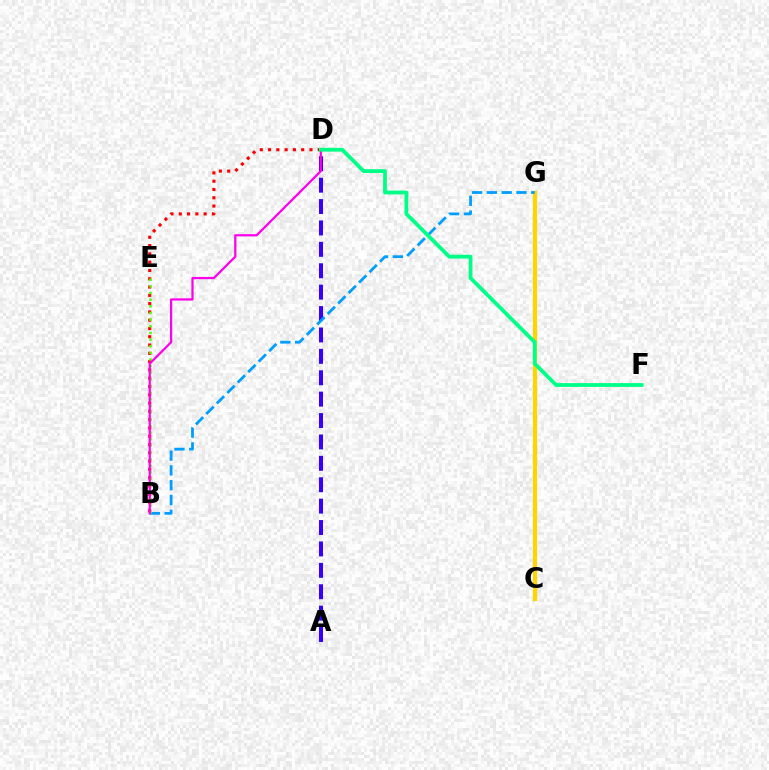{('B', 'D'): [{'color': '#ff0000', 'line_style': 'dotted', 'thickness': 2.25}, {'color': '#ff00ed', 'line_style': 'solid', 'thickness': 1.61}], ('A', 'D'): [{'color': '#3700ff', 'line_style': 'dashed', 'thickness': 2.91}], ('C', 'G'): [{'color': '#ffd500', 'line_style': 'solid', 'thickness': 2.99}], ('B', 'G'): [{'color': '#009eff', 'line_style': 'dashed', 'thickness': 2.01}], ('B', 'E'): [{'color': '#4fff00', 'line_style': 'dotted', 'thickness': 1.81}], ('D', 'F'): [{'color': '#00ff86', 'line_style': 'solid', 'thickness': 2.73}]}